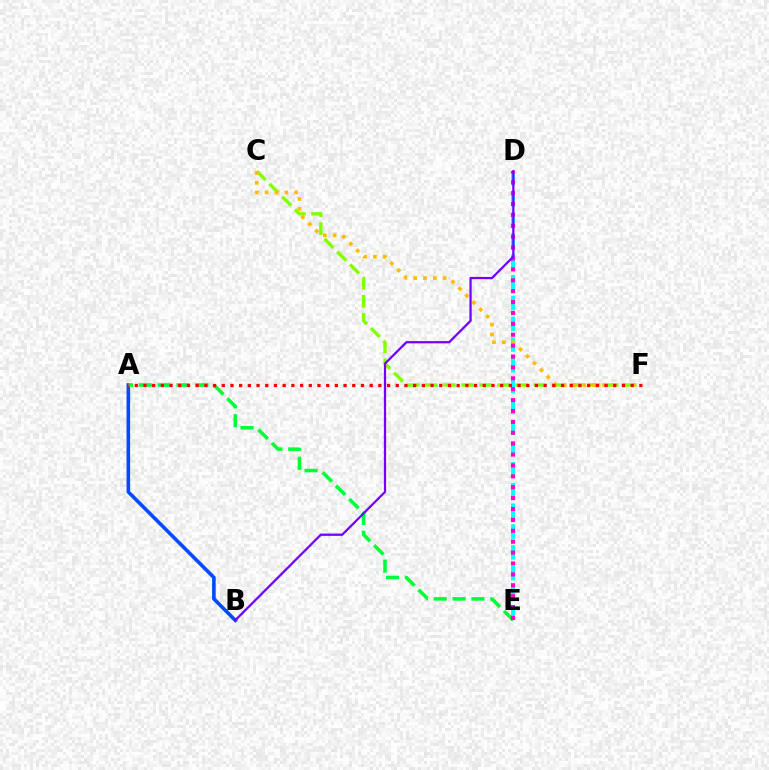{('A', 'B'): [{'color': '#004bff', 'line_style': 'solid', 'thickness': 2.59}], ('D', 'E'): [{'color': '#00fff6', 'line_style': 'dashed', 'thickness': 2.82}, {'color': '#ff00cf', 'line_style': 'dotted', 'thickness': 2.96}], ('C', 'F'): [{'color': '#84ff00', 'line_style': 'dashed', 'thickness': 2.45}, {'color': '#ffbd00', 'line_style': 'dotted', 'thickness': 2.67}], ('A', 'E'): [{'color': '#00ff39', 'line_style': 'dashed', 'thickness': 2.56}], ('A', 'F'): [{'color': '#ff0000', 'line_style': 'dotted', 'thickness': 2.36}], ('B', 'D'): [{'color': '#7200ff', 'line_style': 'solid', 'thickness': 1.62}]}